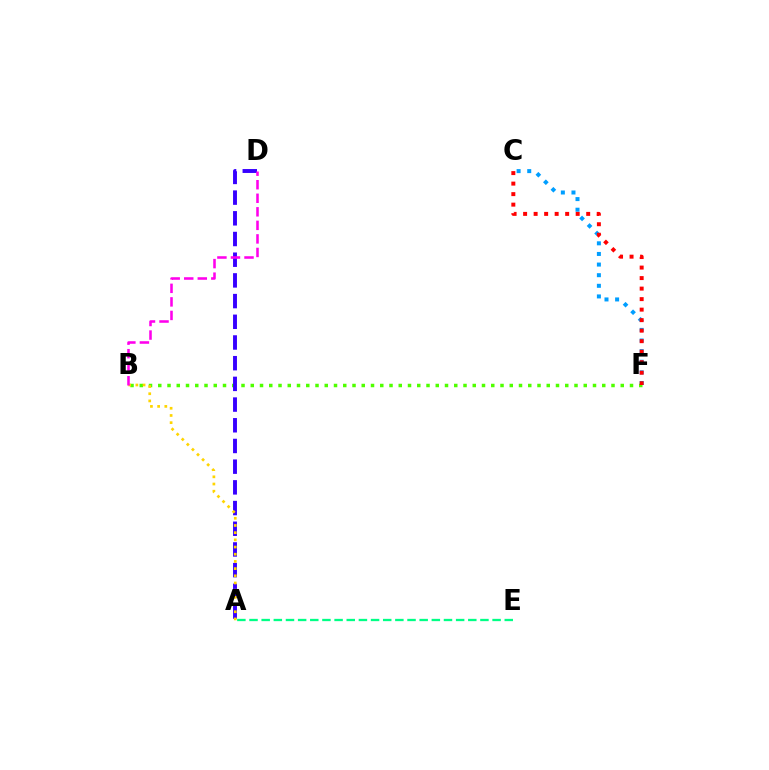{('C', 'F'): [{'color': '#009eff', 'line_style': 'dotted', 'thickness': 2.89}, {'color': '#ff0000', 'line_style': 'dotted', 'thickness': 2.86}], ('B', 'F'): [{'color': '#4fff00', 'line_style': 'dotted', 'thickness': 2.51}], ('A', 'D'): [{'color': '#3700ff', 'line_style': 'dashed', 'thickness': 2.81}], ('A', 'B'): [{'color': '#ffd500', 'line_style': 'dotted', 'thickness': 1.95}], ('B', 'D'): [{'color': '#ff00ed', 'line_style': 'dashed', 'thickness': 1.84}], ('A', 'E'): [{'color': '#00ff86', 'line_style': 'dashed', 'thickness': 1.65}]}